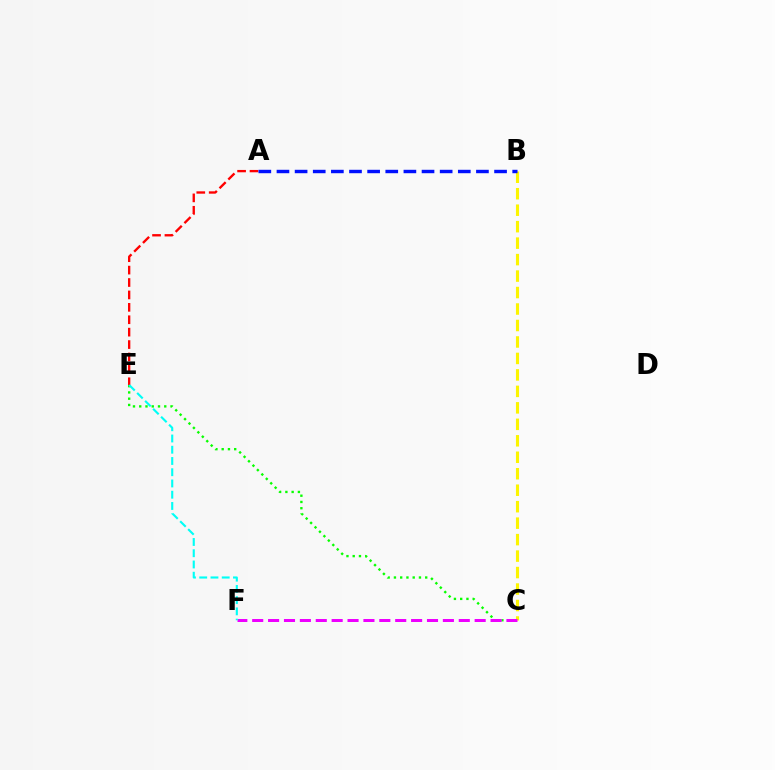{('A', 'E'): [{'color': '#ff0000', 'line_style': 'dashed', 'thickness': 1.69}], ('C', 'E'): [{'color': '#08ff00', 'line_style': 'dotted', 'thickness': 1.7}], ('B', 'C'): [{'color': '#fcf500', 'line_style': 'dashed', 'thickness': 2.24}], ('C', 'F'): [{'color': '#ee00ff', 'line_style': 'dashed', 'thickness': 2.16}], ('E', 'F'): [{'color': '#00fff6', 'line_style': 'dashed', 'thickness': 1.53}], ('A', 'B'): [{'color': '#0010ff', 'line_style': 'dashed', 'thickness': 2.46}]}